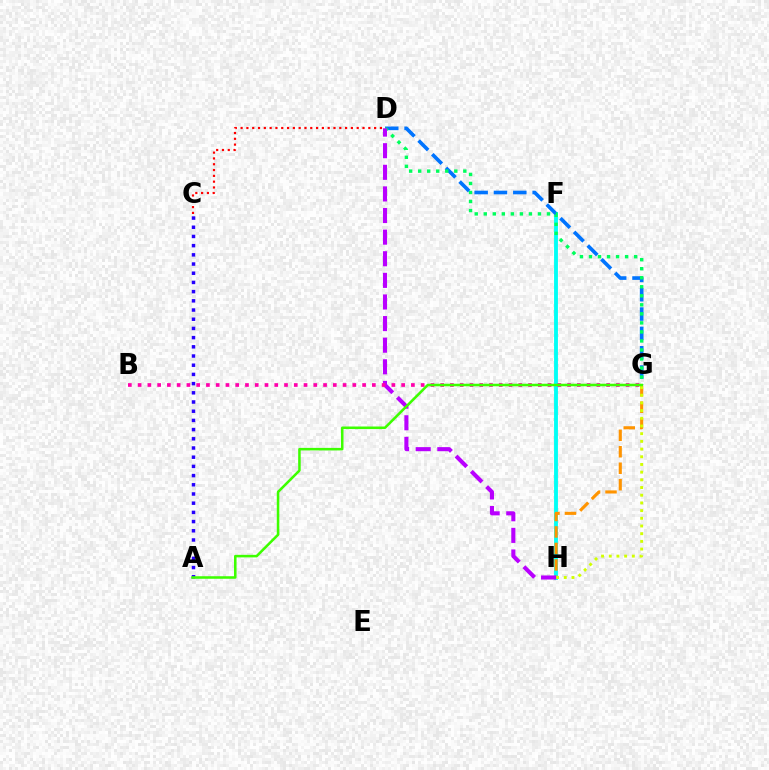{('F', 'H'): [{'color': '#00fff6', 'line_style': 'solid', 'thickness': 2.78}], ('G', 'H'): [{'color': '#ff9400', 'line_style': 'dashed', 'thickness': 2.24}, {'color': '#d1ff00', 'line_style': 'dotted', 'thickness': 2.09}], ('D', 'G'): [{'color': '#0074ff', 'line_style': 'dashed', 'thickness': 2.63}, {'color': '#00ff5c', 'line_style': 'dotted', 'thickness': 2.45}], ('D', 'H'): [{'color': '#b900ff', 'line_style': 'dashed', 'thickness': 2.94}], ('A', 'C'): [{'color': '#2500ff', 'line_style': 'dotted', 'thickness': 2.5}], ('C', 'D'): [{'color': '#ff0000', 'line_style': 'dotted', 'thickness': 1.58}], ('B', 'G'): [{'color': '#ff00ac', 'line_style': 'dotted', 'thickness': 2.65}], ('A', 'G'): [{'color': '#3dff00', 'line_style': 'solid', 'thickness': 1.83}]}